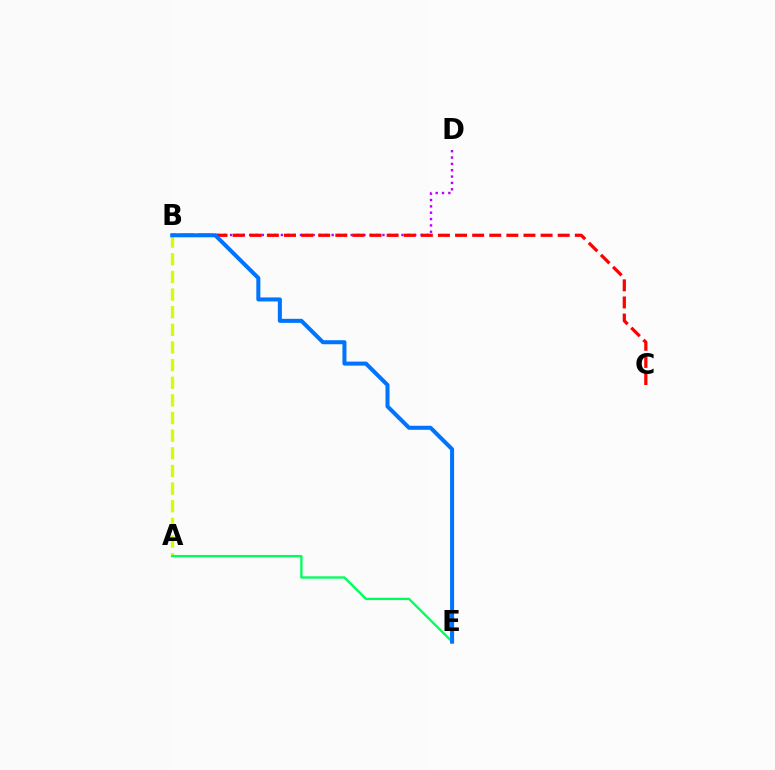{('A', 'B'): [{'color': '#d1ff00', 'line_style': 'dashed', 'thickness': 2.4}], ('B', 'D'): [{'color': '#b900ff', 'line_style': 'dotted', 'thickness': 1.72}], ('B', 'C'): [{'color': '#ff0000', 'line_style': 'dashed', 'thickness': 2.32}], ('A', 'E'): [{'color': '#00ff5c', 'line_style': 'solid', 'thickness': 1.69}], ('B', 'E'): [{'color': '#0074ff', 'line_style': 'solid', 'thickness': 2.9}]}